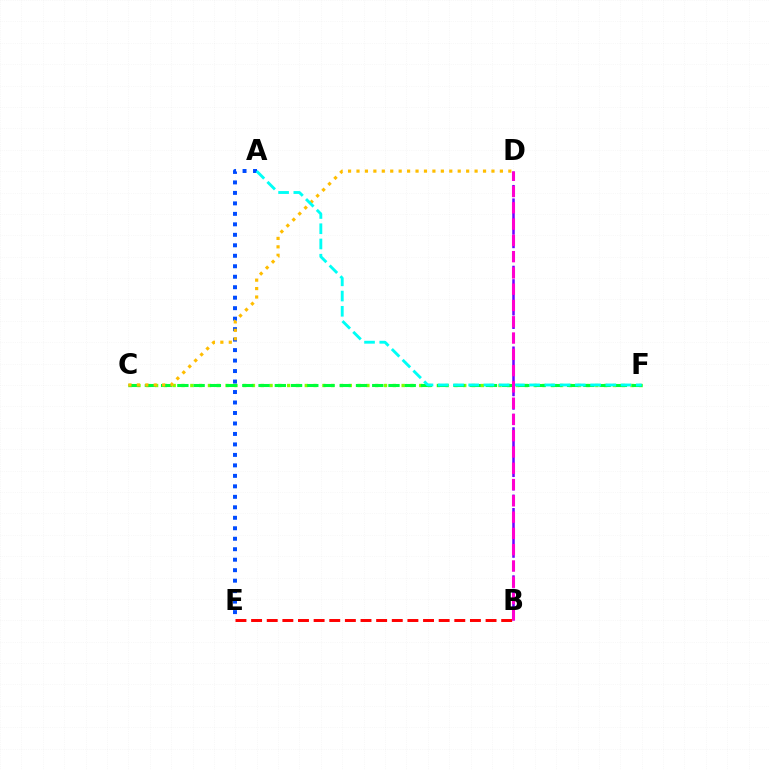{('C', 'F'): [{'color': '#84ff00', 'line_style': 'dotted', 'thickness': 2.39}, {'color': '#00ff39', 'line_style': 'dashed', 'thickness': 2.21}], ('A', 'E'): [{'color': '#004bff', 'line_style': 'dotted', 'thickness': 2.85}], ('B', 'E'): [{'color': '#ff0000', 'line_style': 'dashed', 'thickness': 2.12}], ('C', 'D'): [{'color': '#ffbd00', 'line_style': 'dotted', 'thickness': 2.29}], ('A', 'F'): [{'color': '#00fff6', 'line_style': 'dashed', 'thickness': 2.07}], ('B', 'D'): [{'color': '#7200ff', 'line_style': 'dashed', 'thickness': 1.83}, {'color': '#ff00cf', 'line_style': 'dashed', 'thickness': 2.21}]}